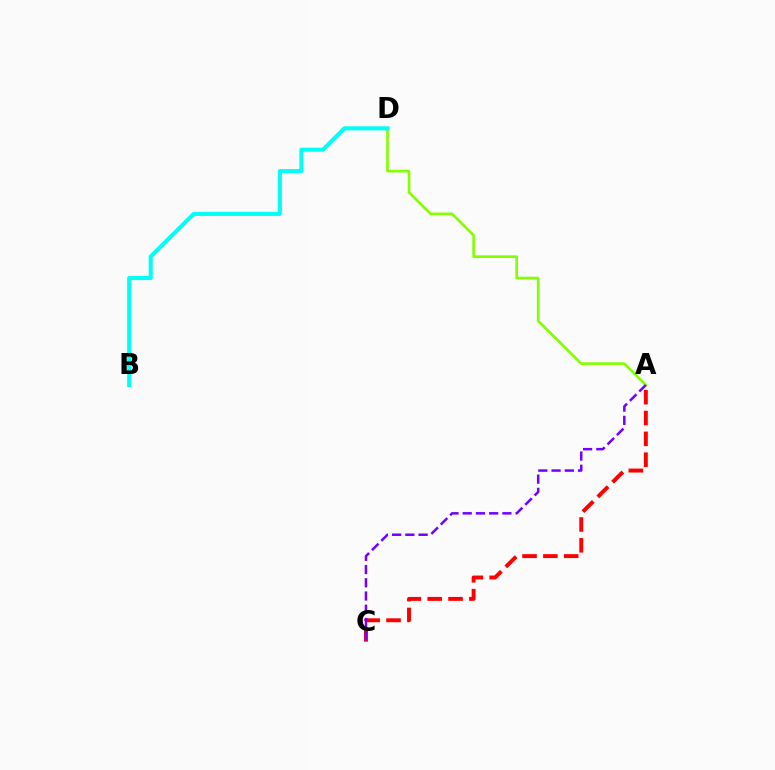{('A', 'D'): [{'color': '#84ff00', 'line_style': 'solid', 'thickness': 1.92}], ('B', 'D'): [{'color': '#00fff6', 'line_style': 'solid', 'thickness': 2.92}], ('A', 'C'): [{'color': '#ff0000', 'line_style': 'dashed', 'thickness': 2.83}, {'color': '#7200ff', 'line_style': 'dashed', 'thickness': 1.8}]}